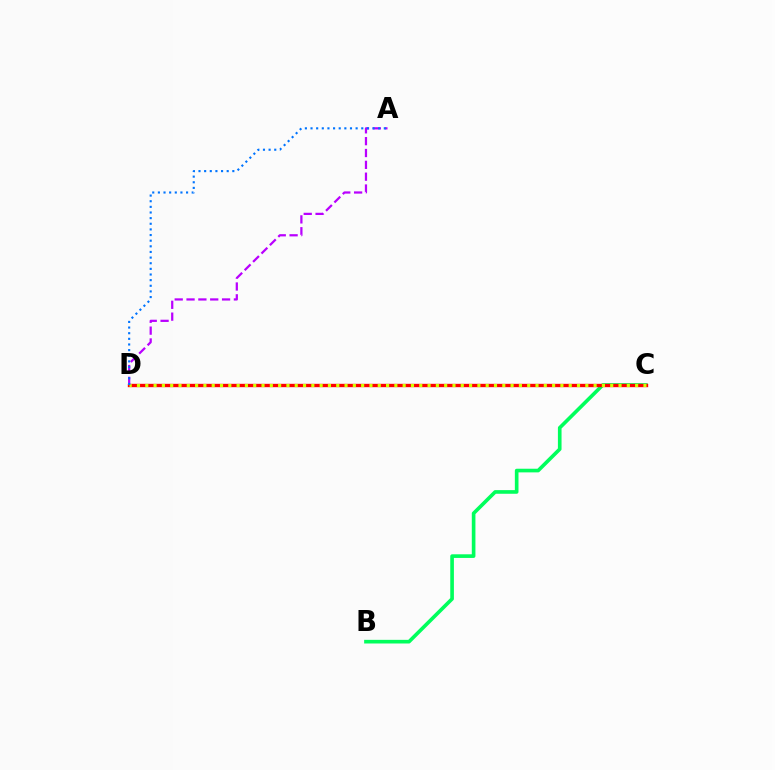{('B', 'C'): [{'color': '#00ff5c', 'line_style': 'solid', 'thickness': 2.62}], ('C', 'D'): [{'color': '#ff0000', 'line_style': 'solid', 'thickness': 2.42}, {'color': '#d1ff00', 'line_style': 'dotted', 'thickness': 2.26}], ('A', 'D'): [{'color': '#b900ff', 'line_style': 'dashed', 'thickness': 1.61}, {'color': '#0074ff', 'line_style': 'dotted', 'thickness': 1.53}]}